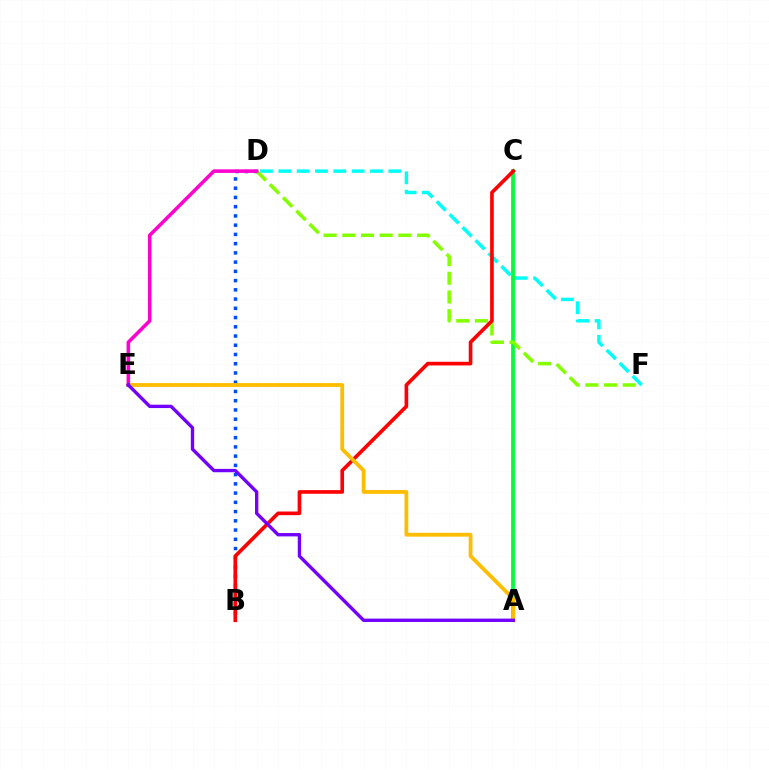{('B', 'D'): [{'color': '#004bff', 'line_style': 'dotted', 'thickness': 2.51}], ('D', 'F'): [{'color': '#00fff6', 'line_style': 'dashed', 'thickness': 2.49}, {'color': '#84ff00', 'line_style': 'dashed', 'thickness': 2.54}], ('A', 'C'): [{'color': '#00ff39', 'line_style': 'solid', 'thickness': 2.71}], ('B', 'C'): [{'color': '#ff0000', 'line_style': 'solid', 'thickness': 2.63}], ('A', 'E'): [{'color': '#ffbd00', 'line_style': 'solid', 'thickness': 2.74}, {'color': '#7200ff', 'line_style': 'solid', 'thickness': 2.42}], ('D', 'E'): [{'color': '#ff00cf', 'line_style': 'solid', 'thickness': 2.56}]}